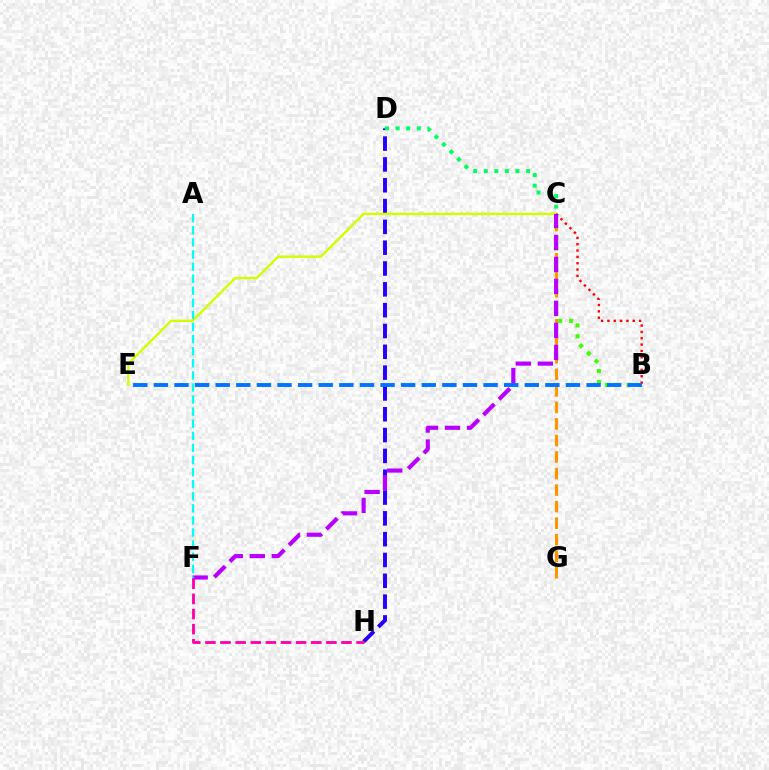{('B', 'C'): [{'color': '#3dff00', 'line_style': 'dotted', 'thickness': 2.97}, {'color': '#ff0000', 'line_style': 'dotted', 'thickness': 1.72}], ('C', 'G'): [{'color': '#ff9400', 'line_style': 'dashed', 'thickness': 2.25}], ('D', 'H'): [{'color': '#2500ff', 'line_style': 'dashed', 'thickness': 2.83}], ('C', 'E'): [{'color': '#d1ff00', 'line_style': 'solid', 'thickness': 1.72}], ('C', 'F'): [{'color': '#b900ff', 'line_style': 'dashed', 'thickness': 2.99}], ('B', 'E'): [{'color': '#0074ff', 'line_style': 'dashed', 'thickness': 2.8}], ('F', 'H'): [{'color': '#ff00ac', 'line_style': 'dashed', 'thickness': 2.05}], ('C', 'D'): [{'color': '#00ff5c', 'line_style': 'dotted', 'thickness': 2.88}], ('A', 'F'): [{'color': '#00fff6', 'line_style': 'dashed', 'thickness': 1.64}]}